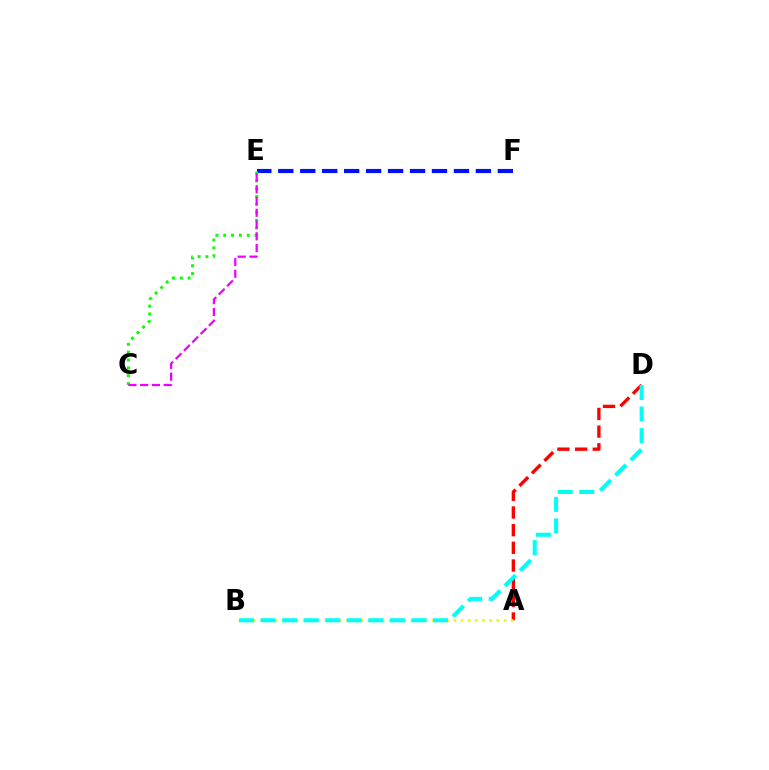{('A', 'D'): [{'color': '#ff0000', 'line_style': 'dashed', 'thickness': 2.4}], ('E', 'F'): [{'color': '#0010ff', 'line_style': 'dashed', 'thickness': 2.98}], ('A', 'B'): [{'color': '#fcf500', 'line_style': 'dotted', 'thickness': 1.95}], ('B', 'D'): [{'color': '#00fff6', 'line_style': 'dashed', 'thickness': 2.93}], ('C', 'E'): [{'color': '#08ff00', 'line_style': 'dotted', 'thickness': 2.13}, {'color': '#ee00ff', 'line_style': 'dashed', 'thickness': 1.6}]}